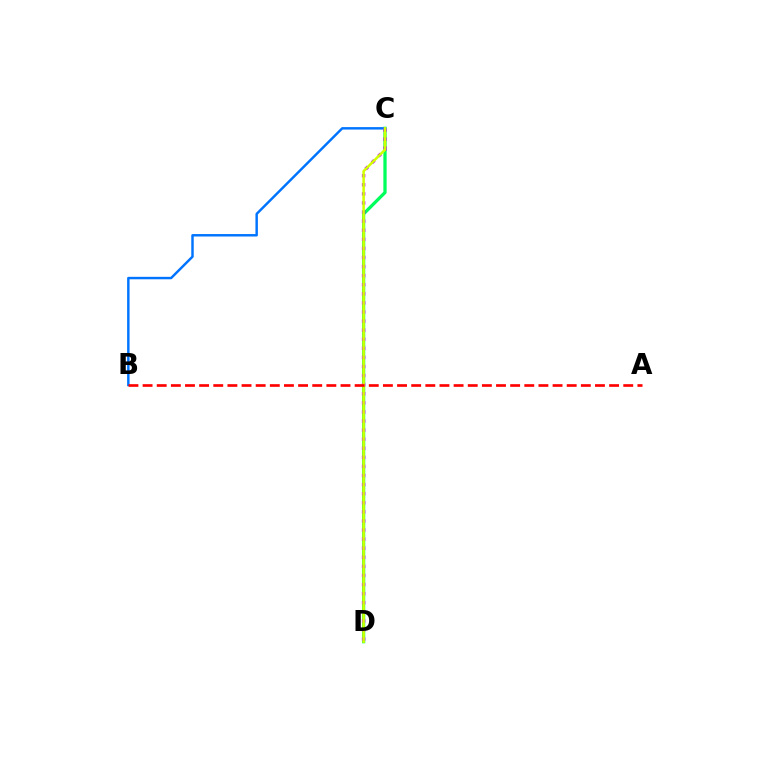{('C', 'D'): [{'color': '#00ff5c', 'line_style': 'solid', 'thickness': 2.35}, {'color': '#b900ff', 'line_style': 'dotted', 'thickness': 2.47}, {'color': '#d1ff00', 'line_style': 'solid', 'thickness': 1.81}], ('B', 'C'): [{'color': '#0074ff', 'line_style': 'solid', 'thickness': 1.76}], ('A', 'B'): [{'color': '#ff0000', 'line_style': 'dashed', 'thickness': 1.92}]}